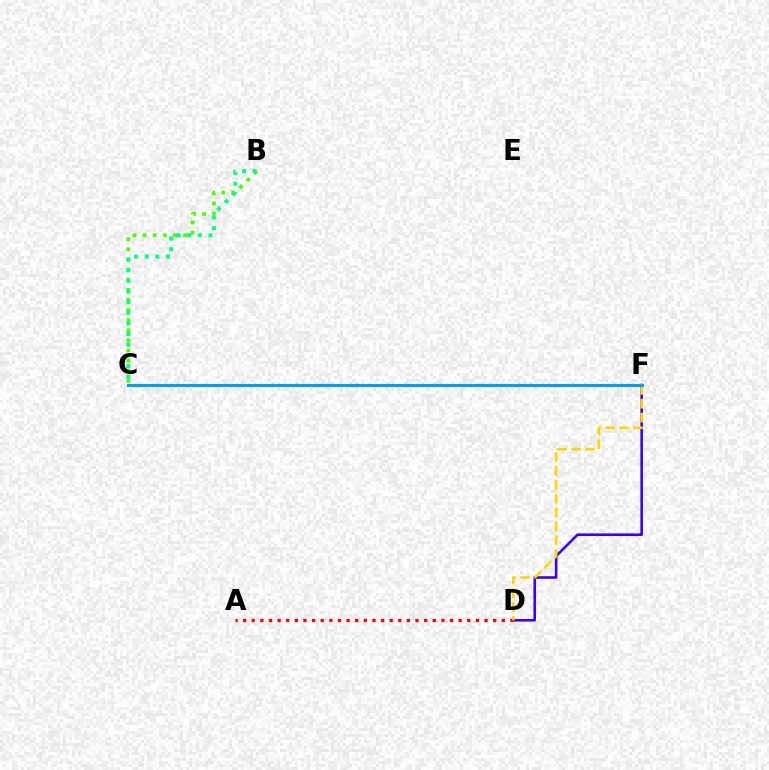{('D', 'F'): [{'color': '#3700ff', 'line_style': 'solid', 'thickness': 1.86}, {'color': '#ffd500', 'line_style': 'dashed', 'thickness': 1.89}], ('B', 'C'): [{'color': '#4fff00', 'line_style': 'dotted', 'thickness': 2.75}, {'color': '#00ff86', 'line_style': 'dotted', 'thickness': 2.89}], ('C', 'F'): [{'color': '#ff00ed', 'line_style': 'dotted', 'thickness': 1.63}, {'color': '#009eff', 'line_style': 'solid', 'thickness': 2.17}], ('A', 'D'): [{'color': '#ff0000', 'line_style': 'dotted', 'thickness': 2.34}]}